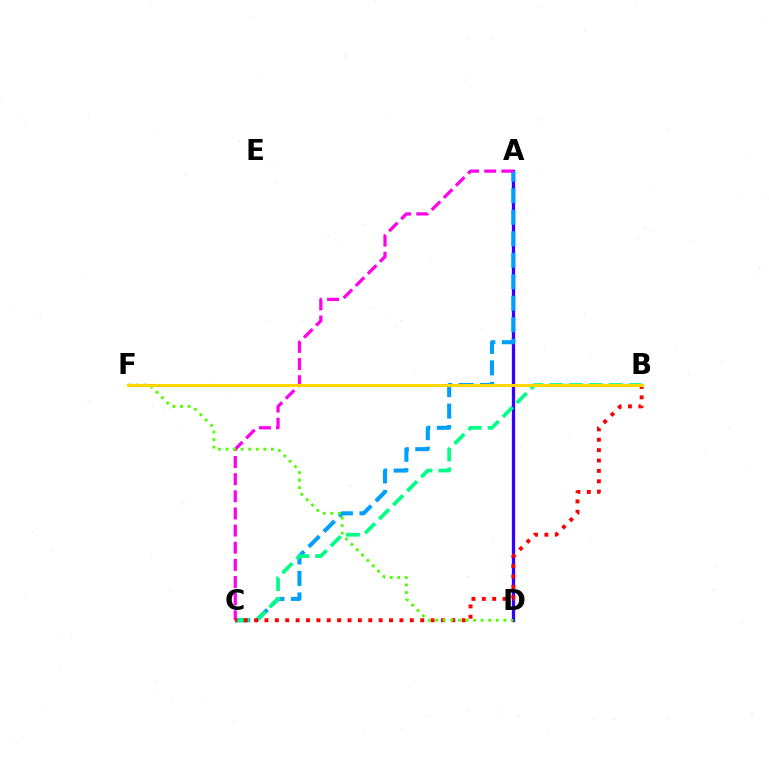{('A', 'D'): [{'color': '#3700ff', 'line_style': 'solid', 'thickness': 2.36}], ('A', 'C'): [{'color': '#009eff', 'line_style': 'dashed', 'thickness': 2.92}, {'color': '#ff00ed', 'line_style': 'dashed', 'thickness': 2.33}], ('B', 'C'): [{'color': '#00ff86', 'line_style': 'dashed', 'thickness': 2.69}, {'color': '#ff0000', 'line_style': 'dotted', 'thickness': 2.82}], ('D', 'F'): [{'color': '#4fff00', 'line_style': 'dotted', 'thickness': 2.06}], ('B', 'F'): [{'color': '#ffd500', 'line_style': 'solid', 'thickness': 2.16}]}